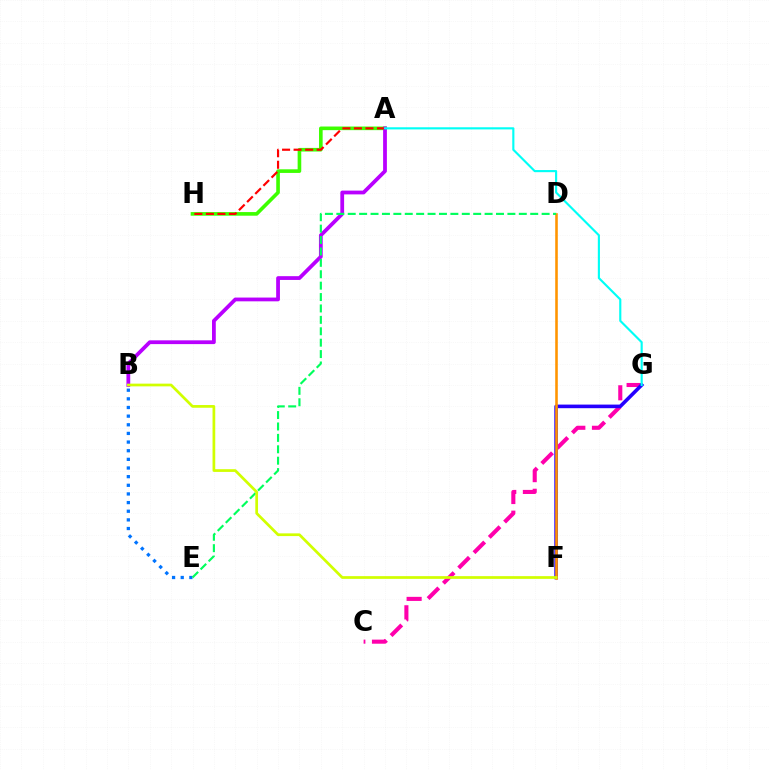{('A', 'H'): [{'color': '#3dff00', 'line_style': 'solid', 'thickness': 2.61}, {'color': '#ff0000', 'line_style': 'dashed', 'thickness': 1.57}], ('A', 'B'): [{'color': '#b900ff', 'line_style': 'solid', 'thickness': 2.72}], ('C', 'G'): [{'color': '#ff00ac', 'line_style': 'dashed', 'thickness': 2.94}], ('B', 'E'): [{'color': '#0074ff', 'line_style': 'dotted', 'thickness': 2.35}], ('F', 'G'): [{'color': '#2500ff', 'line_style': 'solid', 'thickness': 2.6}], ('D', 'F'): [{'color': '#ff9400', 'line_style': 'solid', 'thickness': 1.86}], ('D', 'E'): [{'color': '#00ff5c', 'line_style': 'dashed', 'thickness': 1.55}], ('A', 'G'): [{'color': '#00fff6', 'line_style': 'solid', 'thickness': 1.54}], ('B', 'F'): [{'color': '#d1ff00', 'line_style': 'solid', 'thickness': 1.96}]}